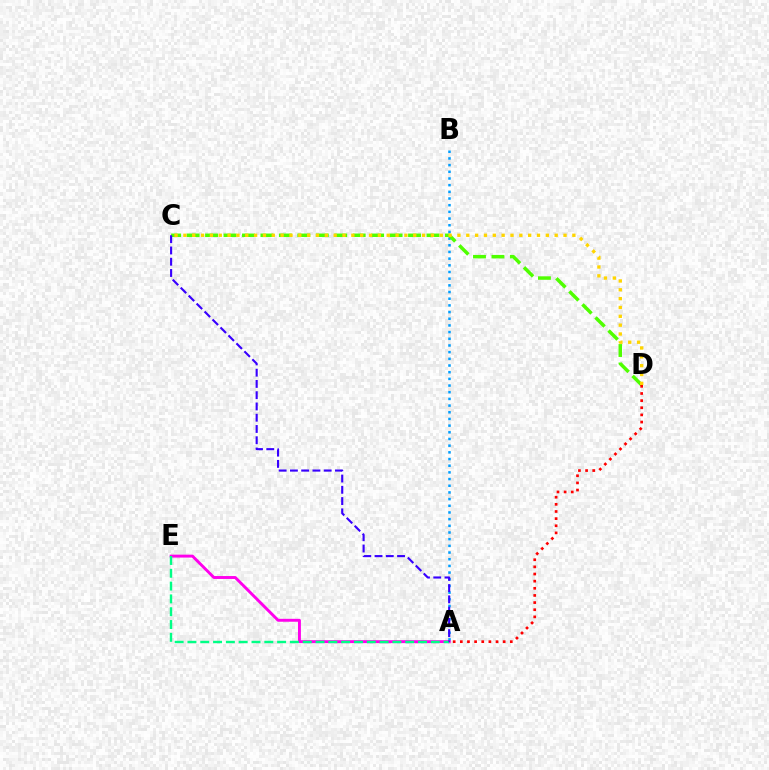{('A', 'B'): [{'color': '#009eff', 'line_style': 'dotted', 'thickness': 1.81}], ('A', 'E'): [{'color': '#ff00ed', 'line_style': 'solid', 'thickness': 2.1}, {'color': '#00ff86', 'line_style': 'dashed', 'thickness': 1.74}], ('C', 'D'): [{'color': '#4fff00', 'line_style': 'dashed', 'thickness': 2.51}, {'color': '#ffd500', 'line_style': 'dotted', 'thickness': 2.4}], ('A', 'D'): [{'color': '#ff0000', 'line_style': 'dotted', 'thickness': 1.94}], ('A', 'C'): [{'color': '#3700ff', 'line_style': 'dashed', 'thickness': 1.53}]}